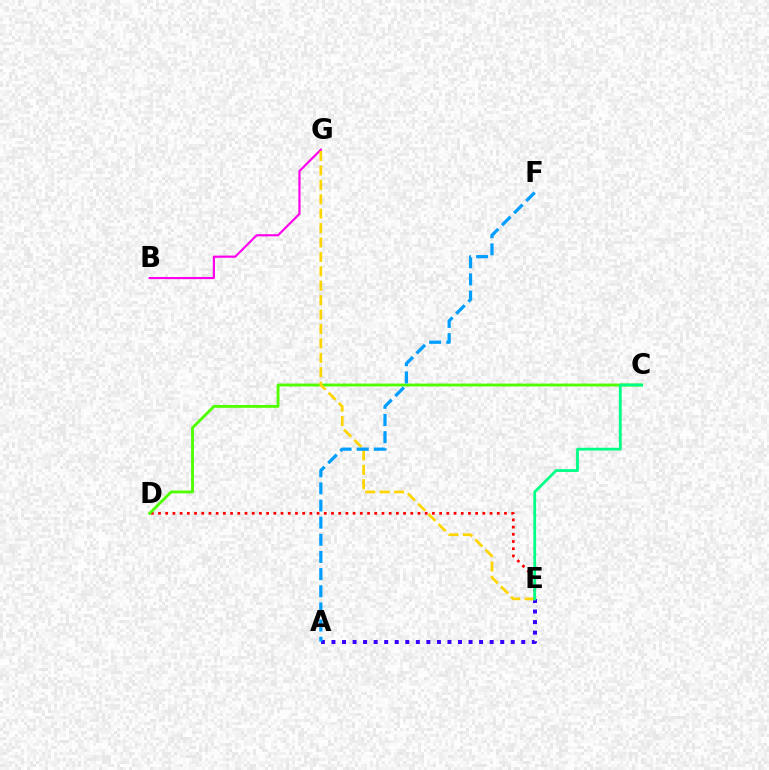{('D', 'E'): [{'color': '#ff0000', 'line_style': 'dotted', 'thickness': 1.96}], ('A', 'E'): [{'color': '#3700ff', 'line_style': 'dotted', 'thickness': 2.87}], ('C', 'D'): [{'color': '#4fff00', 'line_style': 'solid', 'thickness': 2.04}], ('B', 'G'): [{'color': '#ff00ed', 'line_style': 'solid', 'thickness': 1.56}], ('E', 'G'): [{'color': '#ffd500', 'line_style': 'dashed', 'thickness': 1.96}], ('C', 'E'): [{'color': '#00ff86', 'line_style': 'solid', 'thickness': 2.01}], ('A', 'F'): [{'color': '#009eff', 'line_style': 'dashed', 'thickness': 2.33}]}